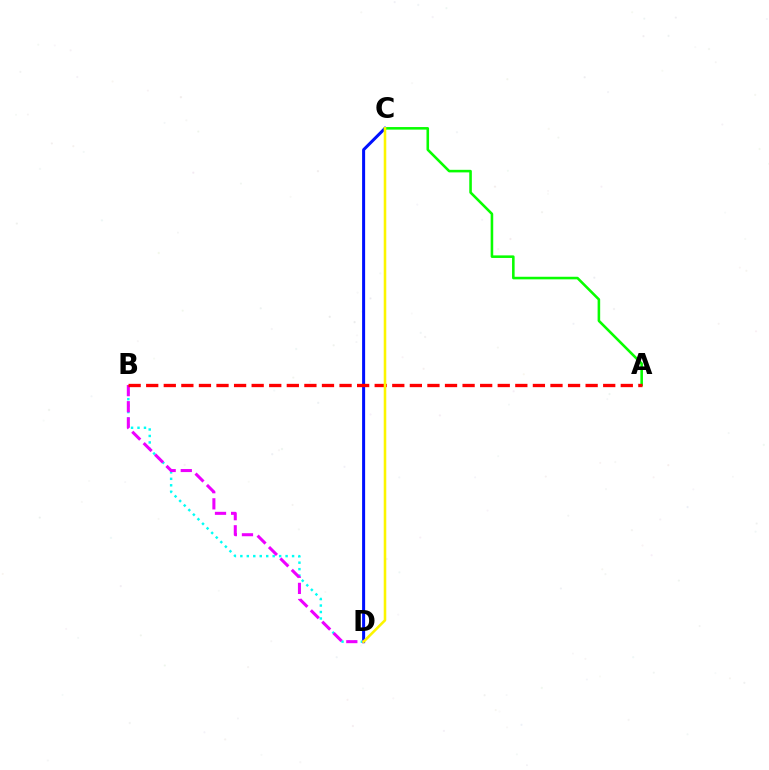{('C', 'D'): [{'color': '#0010ff', 'line_style': 'solid', 'thickness': 2.17}, {'color': '#fcf500', 'line_style': 'solid', 'thickness': 1.85}], ('B', 'D'): [{'color': '#00fff6', 'line_style': 'dotted', 'thickness': 1.76}, {'color': '#ee00ff', 'line_style': 'dashed', 'thickness': 2.19}], ('A', 'C'): [{'color': '#08ff00', 'line_style': 'solid', 'thickness': 1.85}], ('A', 'B'): [{'color': '#ff0000', 'line_style': 'dashed', 'thickness': 2.39}]}